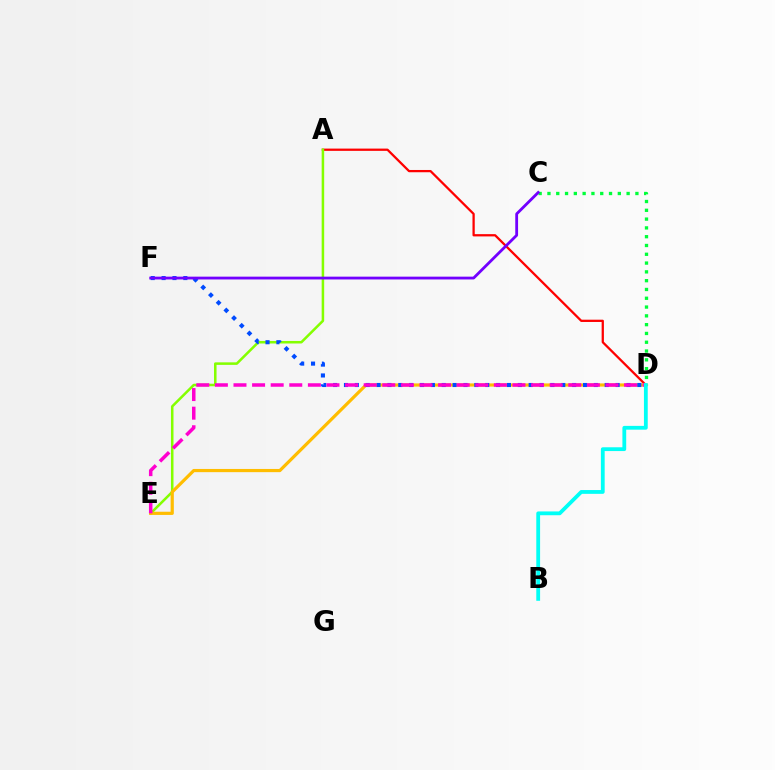{('A', 'D'): [{'color': '#ff0000', 'line_style': 'solid', 'thickness': 1.63}], ('A', 'E'): [{'color': '#84ff00', 'line_style': 'solid', 'thickness': 1.82}], ('D', 'E'): [{'color': '#ffbd00', 'line_style': 'solid', 'thickness': 2.3}, {'color': '#ff00cf', 'line_style': 'dashed', 'thickness': 2.53}], ('D', 'F'): [{'color': '#004bff', 'line_style': 'dotted', 'thickness': 2.95}], ('C', 'D'): [{'color': '#00ff39', 'line_style': 'dotted', 'thickness': 2.39}], ('C', 'F'): [{'color': '#7200ff', 'line_style': 'solid', 'thickness': 2.02}], ('B', 'D'): [{'color': '#00fff6', 'line_style': 'solid', 'thickness': 2.73}]}